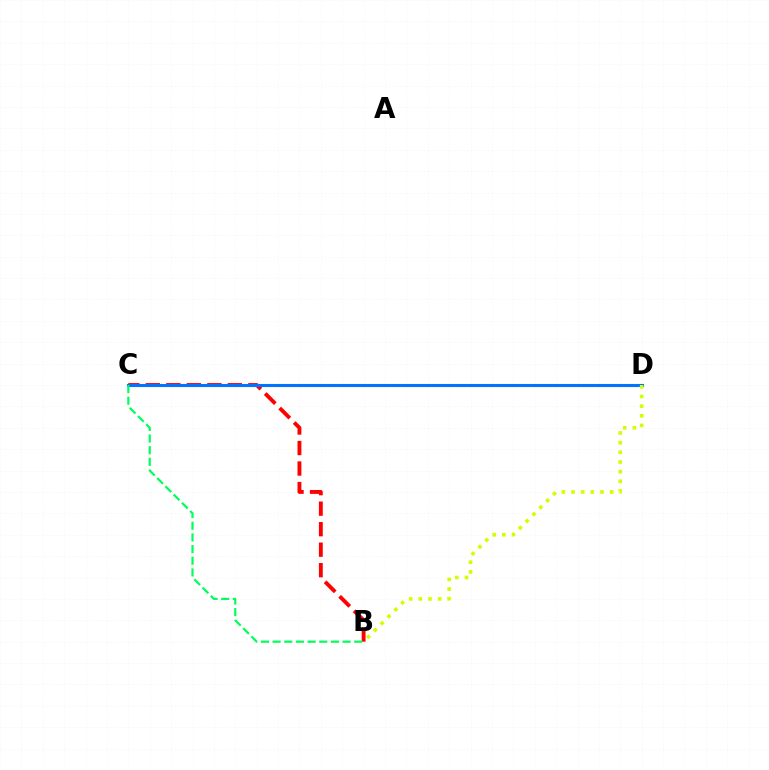{('C', 'D'): [{'color': '#b900ff', 'line_style': 'solid', 'thickness': 2.19}, {'color': '#0074ff', 'line_style': 'solid', 'thickness': 2.2}], ('B', 'C'): [{'color': '#ff0000', 'line_style': 'dashed', 'thickness': 2.79}, {'color': '#00ff5c', 'line_style': 'dashed', 'thickness': 1.58}], ('B', 'D'): [{'color': '#d1ff00', 'line_style': 'dotted', 'thickness': 2.62}]}